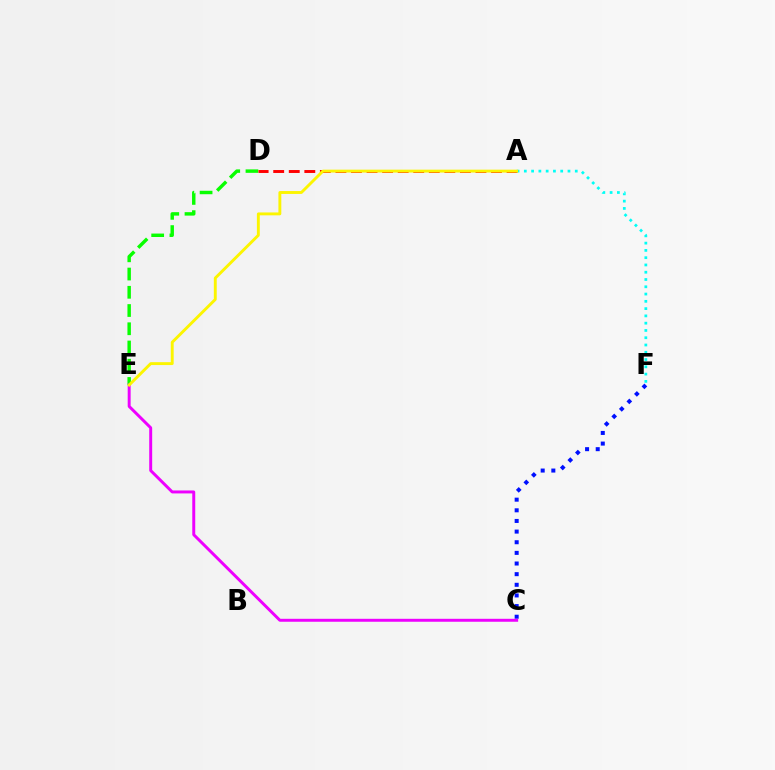{('D', 'E'): [{'color': '#08ff00', 'line_style': 'dashed', 'thickness': 2.48}], ('A', 'D'): [{'color': '#ff0000', 'line_style': 'dashed', 'thickness': 2.11}], ('C', 'F'): [{'color': '#0010ff', 'line_style': 'dotted', 'thickness': 2.89}], ('A', 'F'): [{'color': '#00fff6', 'line_style': 'dotted', 'thickness': 1.98}], ('C', 'E'): [{'color': '#ee00ff', 'line_style': 'solid', 'thickness': 2.13}], ('A', 'E'): [{'color': '#fcf500', 'line_style': 'solid', 'thickness': 2.09}]}